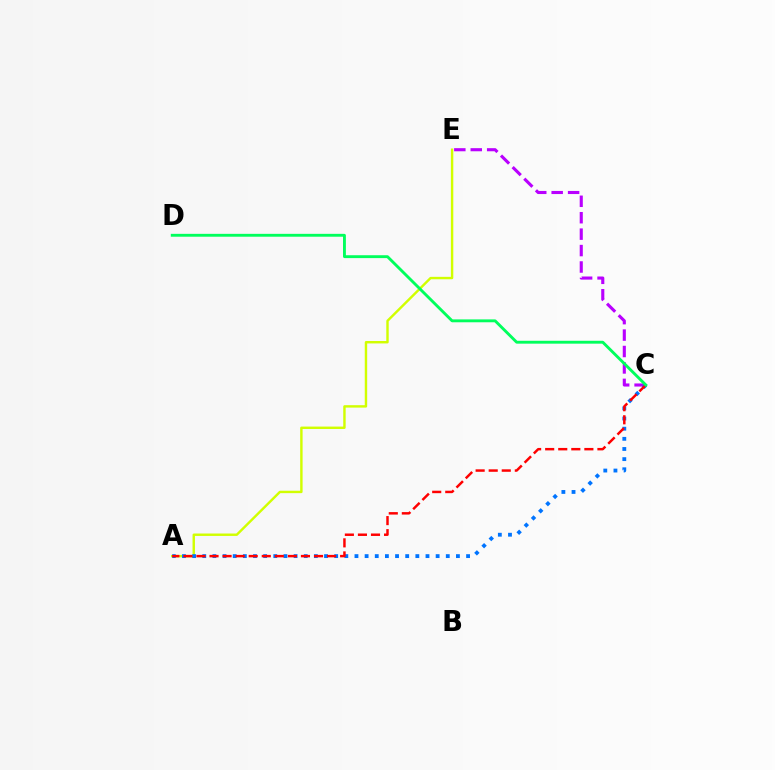{('C', 'E'): [{'color': '#b900ff', 'line_style': 'dashed', 'thickness': 2.23}], ('A', 'E'): [{'color': '#d1ff00', 'line_style': 'solid', 'thickness': 1.74}], ('A', 'C'): [{'color': '#0074ff', 'line_style': 'dotted', 'thickness': 2.76}, {'color': '#ff0000', 'line_style': 'dashed', 'thickness': 1.77}], ('C', 'D'): [{'color': '#00ff5c', 'line_style': 'solid', 'thickness': 2.07}]}